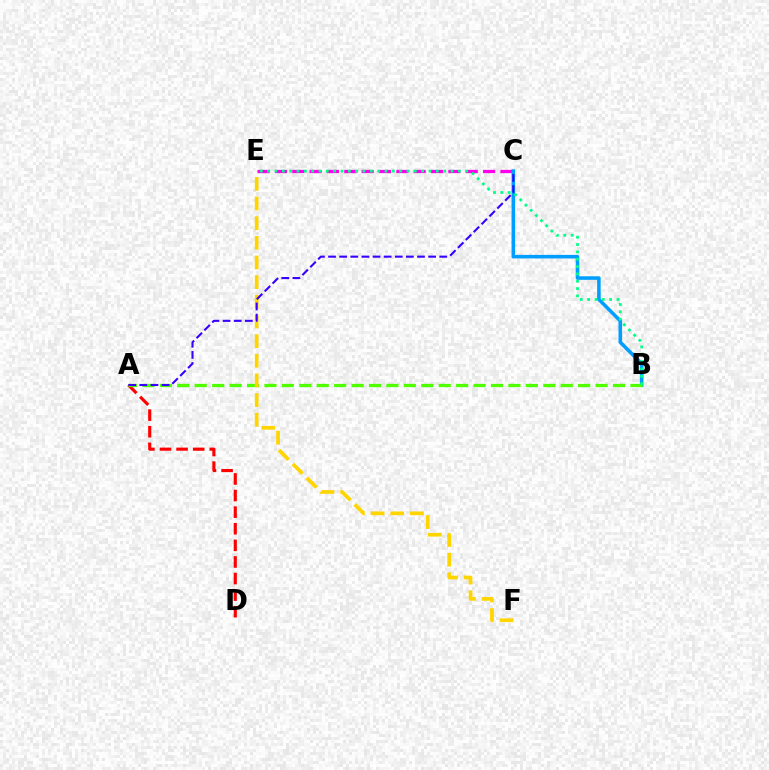{('C', 'E'): [{'color': '#ff00ed', 'line_style': 'dashed', 'thickness': 2.36}], ('A', 'D'): [{'color': '#ff0000', 'line_style': 'dashed', 'thickness': 2.25}], ('B', 'C'): [{'color': '#009eff', 'line_style': 'solid', 'thickness': 2.56}], ('A', 'B'): [{'color': '#4fff00', 'line_style': 'dashed', 'thickness': 2.37}], ('E', 'F'): [{'color': '#ffd500', 'line_style': 'dashed', 'thickness': 2.67}], ('B', 'E'): [{'color': '#00ff86', 'line_style': 'dotted', 'thickness': 1.99}], ('A', 'C'): [{'color': '#3700ff', 'line_style': 'dashed', 'thickness': 1.51}]}